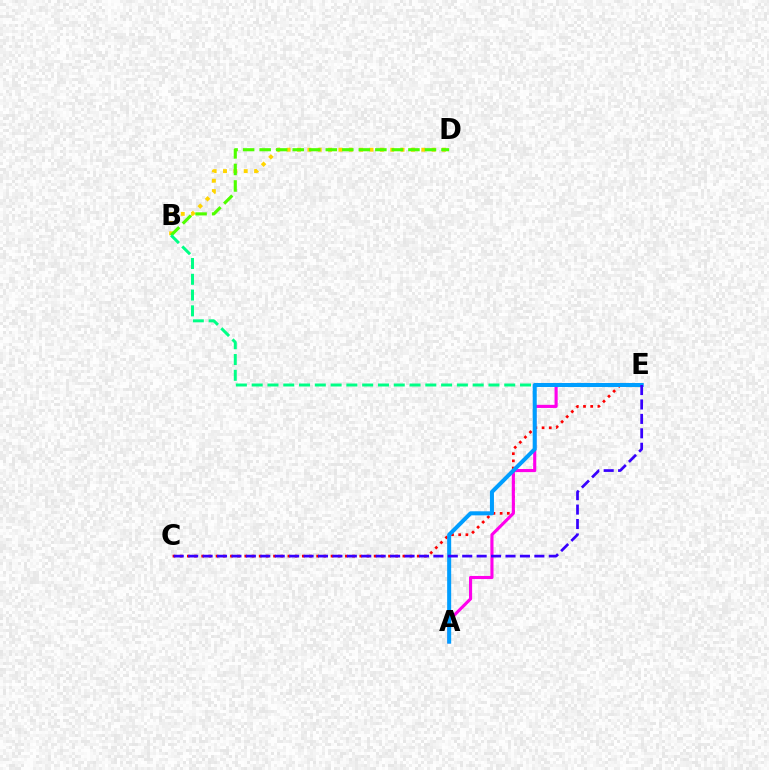{('B', 'D'): [{'color': '#ffd500', 'line_style': 'dotted', 'thickness': 2.81}, {'color': '#4fff00', 'line_style': 'dashed', 'thickness': 2.25}], ('C', 'E'): [{'color': '#ff0000', 'line_style': 'dotted', 'thickness': 1.95}, {'color': '#3700ff', 'line_style': 'dashed', 'thickness': 1.96}], ('A', 'E'): [{'color': '#ff00ed', 'line_style': 'solid', 'thickness': 2.25}, {'color': '#009eff', 'line_style': 'solid', 'thickness': 2.9}], ('B', 'E'): [{'color': '#00ff86', 'line_style': 'dashed', 'thickness': 2.14}]}